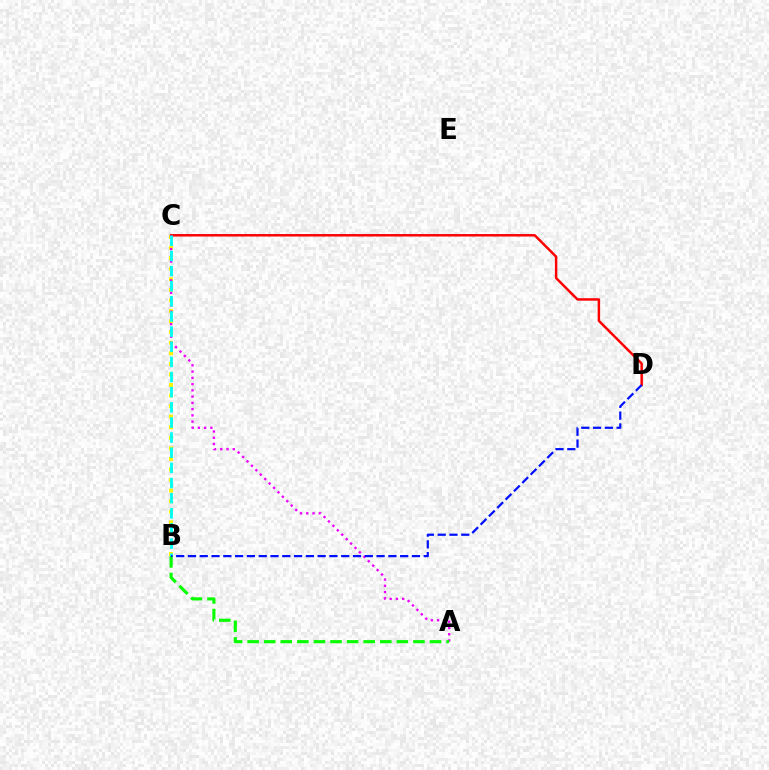{('B', 'C'): [{'color': '#fcf500', 'line_style': 'dotted', 'thickness': 2.87}, {'color': '#00fff6', 'line_style': 'dashed', 'thickness': 2.06}], ('C', 'D'): [{'color': '#ff0000', 'line_style': 'solid', 'thickness': 1.78}], ('A', 'C'): [{'color': '#ee00ff', 'line_style': 'dotted', 'thickness': 1.7}], ('A', 'B'): [{'color': '#08ff00', 'line_style': 'dashed', 'thickness': 2.25}], ('B', 'D'): [{'color': '#0010ff', 'line_style': 'dashed', 'thickness': 1.6}]}